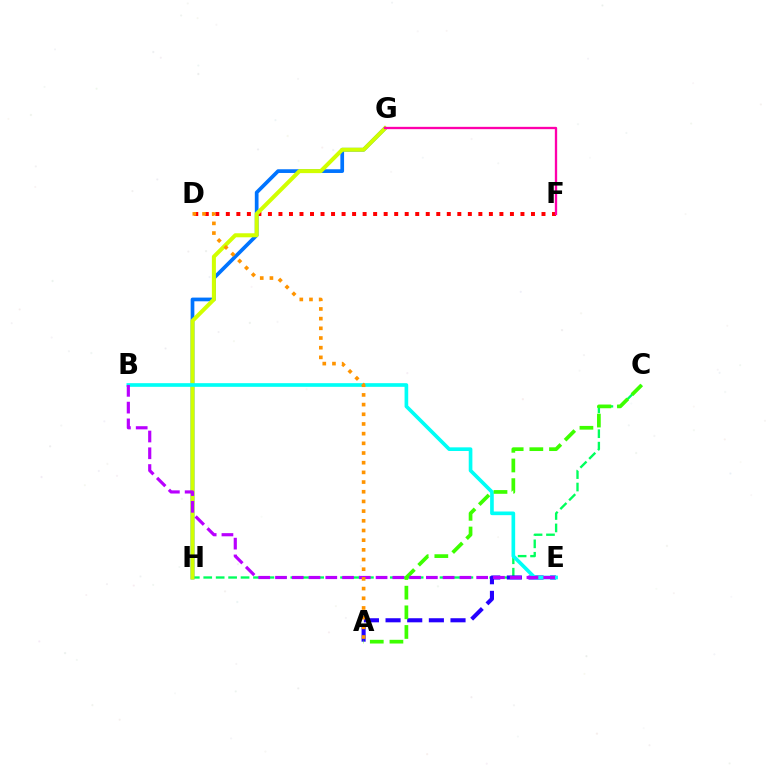{('C', 'H'): [{'color': '#00ff5c', 'line_style': 'dashed', 'thickness': 1.69}], ('D', 'F'): [{'color': '#ff0000', 'line_style': 'dotted', 'thickness': 2.86}], ('G', 'H'): [{'color': '#0074ff', 'line_style': 'solid', 'thickness': 2.67}, {'color': '#d1ff00', 'line_style': 'solid', 'thickness': 2.89}], ('A', 'E'): [{'color': '#2500ff', 'line_style': 'dashed', 'thickness': 2.94}], ('B', 'E'): [{'color': '#00fff6', 'line_style': 'solid', 'thickness': 2.63}, {'color': '#b900ff', 'line_style': 'dashed', 'thickness': 2.28}], ('A', 'C'): [{'color': '#3dff00', 'line_style': 'dashed', 'thickness': 2.67}], ('F', 'G'): [{'color': '#ff00ac', 'line_style': 'solid', 'thickness': 1.67}], ('A', 'D'): [{'color': '#ff9400', 'line_style': 'dotted', 'thickness': 2.63}]}